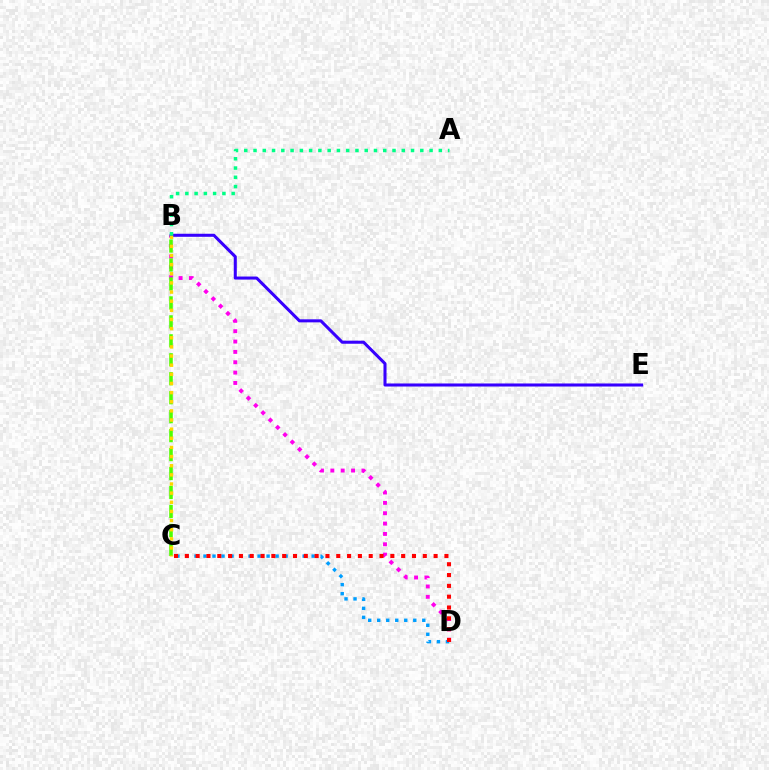{('B', 'D'): [{'color': '#ff00ed', 'line_style': 'dotted', 'thickness': 2.81}], ('C', 'D'): [{'color': '#009eff', 'line_style': 'dotted', 'thickness': 2.45}, {'color': '#ff0000', 'line_style': 'dotted', 'thickness': 2.94}], ('B', 'C'): [{'color': '#4fff00', 'line_style': 'dashed', 'thickness': 2.58}, {'color': '#ffd500', 'line_style': 'dotted', 'thickness': 2.48}], ('B', 'E'): [{'color': '#3700ff', 'line_style': 'solid', 'thickness': 2.19}], ('A', 'B'): [{'color': '#00ff86', 'line_style': 'dotted', 'thickness': 2.52}]}